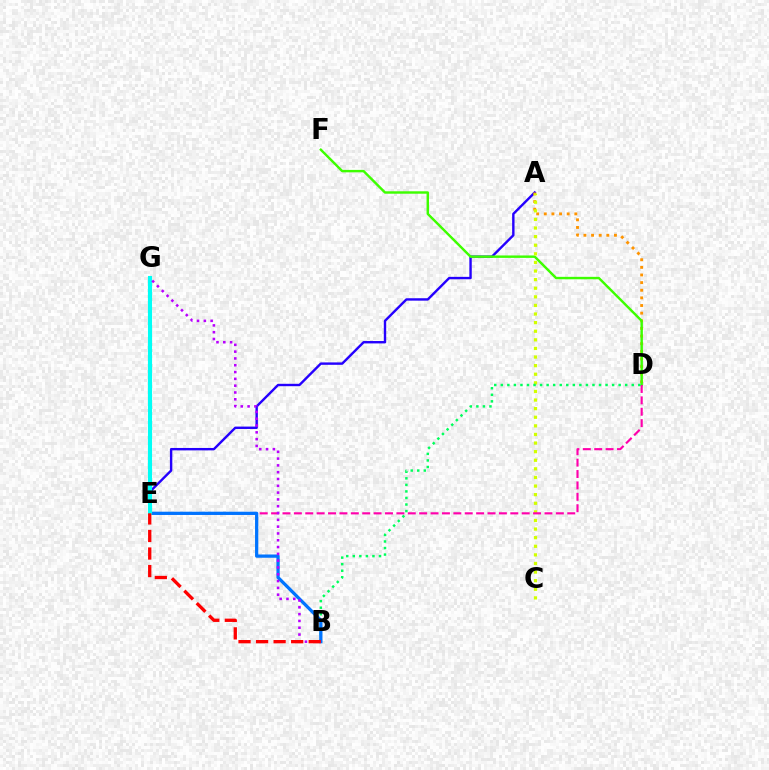{('A', 'E'): [{'color': '#2500ff', 'line_style': 'solid', 'thickness': 1.73}], ('A', 'D'): [{'color': '#ff9400', 'line_style': 'dotted', 'thickness': 2.07}], ('D', 'F'): [{'color': '#3dff00', 'line_style': 'solid', 'thickness': 1.75}], ('A', 'C'): [{'color': '#d1ff00', 'line_style': 'dotted', 'thickness': 2.34}], ('D', 'E'): [{'color': '#ff00ac', 'line_style': 'dashed', 'thickness': 1.55}], ('B', 'D'): [{'color': '#00ff5c', 'line_style': 'dotted', 'thickness': 1.78}], ('B', 'E'): [{'color': '#0074ff', 'line_style': 'solid', 'thickness': 2.34}, {'color': '#ff0000', 'line_style': 'dashed', 'thickness': 2.38}], ('E', 'G'): [{'color': '#00fff6', 'line_style': 'solid', 'thickness': 2.96}], ('B', 'G'): [{'color': '#b900ff', 'line_style': 'dotted', 'thickness': 1.85}]}